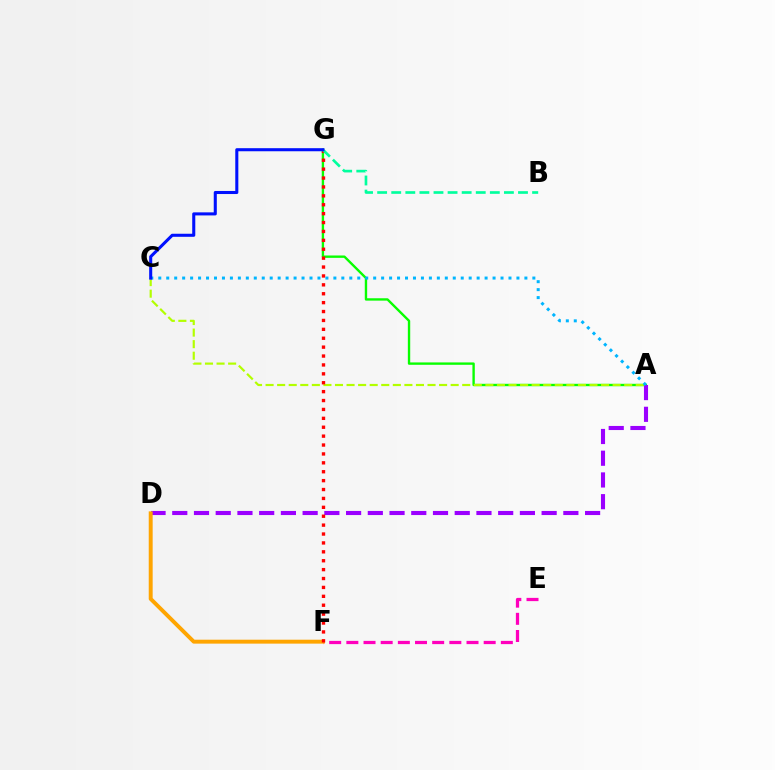{('E', 'F'): [{'color': '#ff00bd', 'line_style': 'dashed', 'thickness': 2.33}], ('A', 'G'): [{'color': '#08ff00', 'line_style': 'solid', 'thickness': 1.71}], ('A', 'C'): [{'color': '#b3ff00', 'line_style': 'dashed', 'thickness': 1.57}, {'color': '#00b5ff', 'line_style': 'dotted', 'thickness': 2.16}], ('A', 'D'): [{'color': '#9b00ff', 'line_style': 'dashed', 'thickness': 2.95}], ('D', 'F'): [{'color': '#ffa500', 'line_style': 'solid', 'thickness': 2.83}], ('F', 'G'): [{'color': '#ff0000', 'line_style': 'dotted', 'thickness': 2.42}], ('B', 'G'): [{'color': '#00ff9d', 'line_style': 'dashed', 'thickness': 1.91}], ('C', 'G'): [{'color': '#0010ff', 'line_style': 'solid', 'thickness': 2.21}]}